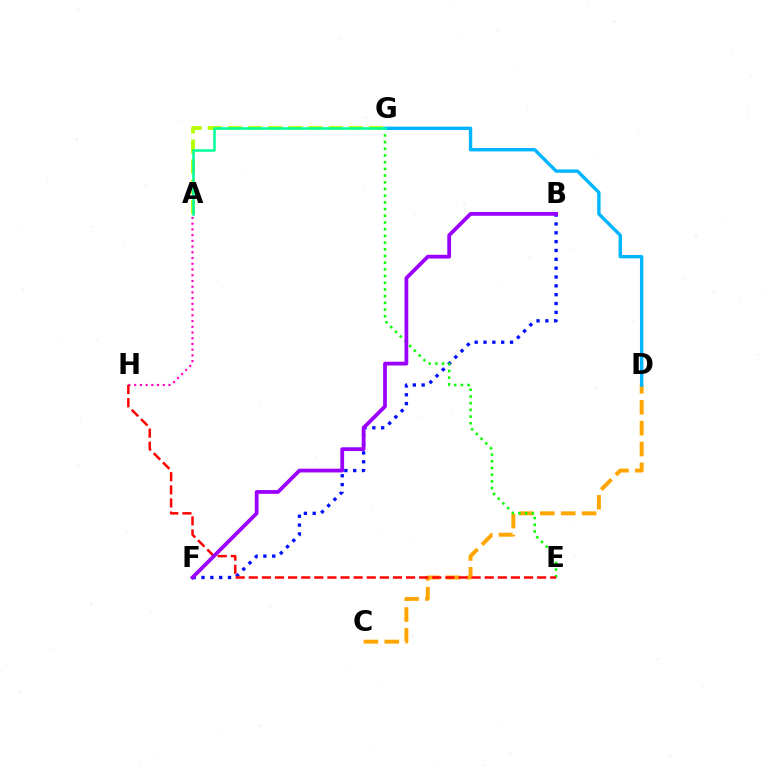{('C', 'D'): [{'color': '#ffa500', 'line_style': 'dashed', 'thickness': 2.84}], ('A', 'G'): [{'color': '#b3ff00', 'line_style': 'dashed', 'thickness': 2.74}, {'color': '#00ff9d', 'line_style': 'solid', 'thickness': 1.83}], ('B', 'F'): [{'color': '#0010ff', 'line_style': 'dotted', 'thickness': 2.4}, {'color': '#9b00ff', 'line_style': 'solid', 'thickness': 2.71}], ('E', 'G'): [{'color': '#08ff00', 'line_style': 'dotted', 'thickness': 1.82}], ('A', 'H'): [{'color': '#ff00bd', 'line_style': 'dotted', 'thickness': 1.56}], ('E', 'H'): [{'color': '#ff0000', 'line_style': 'dashed', 'thickness': 1.78}], ('D', 'G'): [{'color': '#00b5ff', 'line_style': 'solid', 'thickness': 2.44}]}